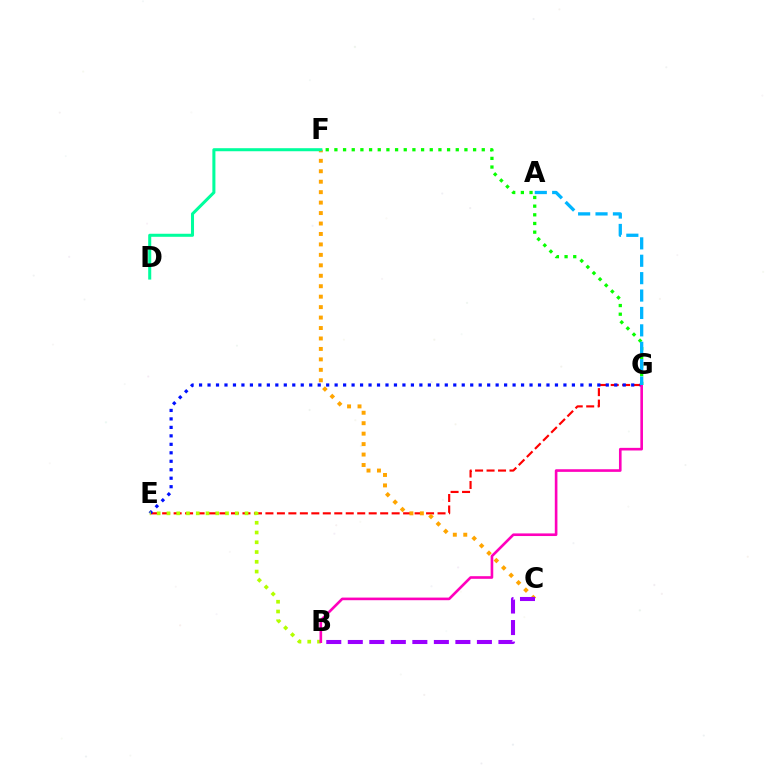{('E', 'G'): [{'color': '#ff0000', 'line_style': 'dashed', 'thickness': 1.56}, {'color': '#0010ff', 'line_style': 'dotted', 'thickness': 2.3}], ('F', 'G'): [{'color': '#08ff00', 'line_style': 'dotted', 'thickness': 2.36}], ('C', 'F'): [{'color': '#ffa500', 'line_style': 'dotted', 'thickness': 2.84}], ('B', 'C'): [{'color': '#9b00ff', 'line_style': 'dashed', 'thickness': 2.92}], ('B', 'E'): [{'color': '#b3ff00', 'line_style': 'dotted', 'thickness': 2.65}], ('B', 'G'): [{'color': '#ff00bd', 'line_style': 'solid', 'thickness': 1.89}], ('A', 'G'): [{'color': '#00b5ff', 'line_style': 'dashed', 'thickness': 2.36}], ('D', 'F'): [{'color': '#00ff9d', 'line_style': 'solid', 'thickness': 2.19}]}